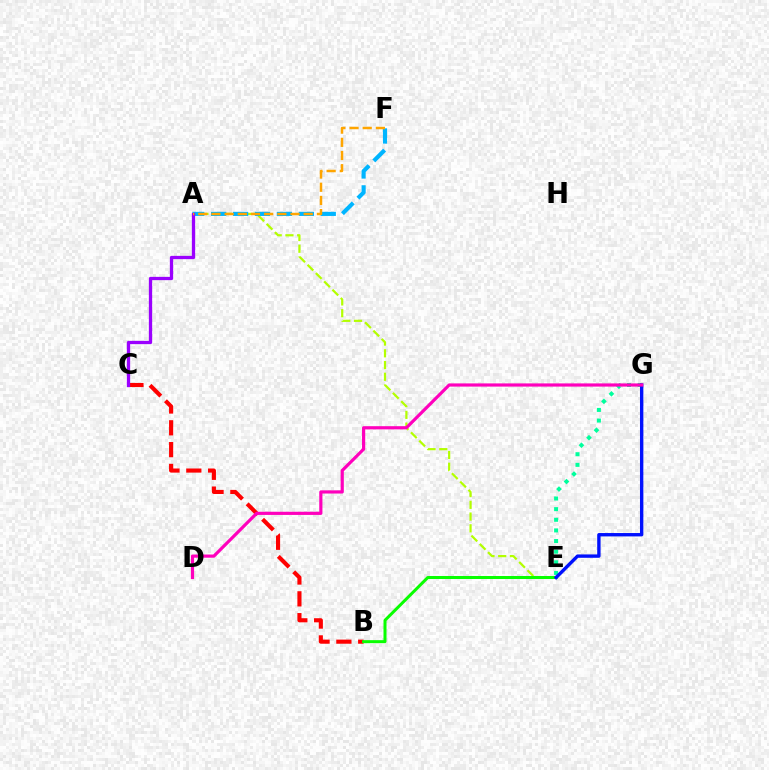{('B', 'C'): [{'color': '#ff0000', 'line_style': 'dashed', 'thickness': 2.96}], ('A', 'E'): [{'color': '#b3ff00', 'line_style': 'dashed', 'thickness': 1.59}], ('A', 'F'): [{'color': '#00b5ff', 'line_style': 'dashed', 'thickness': 2.98}, {'color': '#ffa500', 'line_style': 'dashed', 'thickness': 1.79}], ('B', 'E'): [{'color': '#08ff00', 'line_style': 'solid', 'thickness': 2.16}], ('A', 'C'): [{'color': '#9b00ff', 'line_style': 'solid', 'thickness': 2.36}], ('E', 'G'): [{'color': '#00ff9d', 'line_style': 'dotted', 'thickness': 2.89}, {'color': '#0010ff', 'line_style': 'solid', 'thickness': 2.43}], ('D', 'G'): [{'color': '#ff00bd', 'line_style': 'solid', 'thickness': 2.29}]}